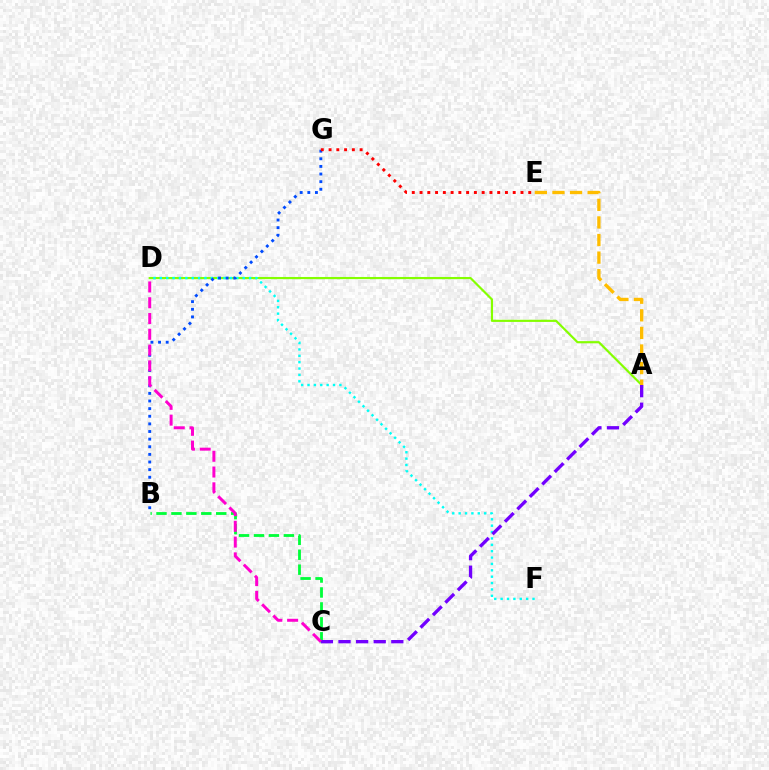{('B', 'C'): [{'color': '#00ff39', 'line_style': 'dashed', 'thickness': 2.03}], ('A', 'D'): [{'color': '#84ff00', 'line_style': 'solid', 'thickness': 1.57}], ('D', 'F'): [{'color': '#00fff6', 'line_style': 'dotted', 'thickness': 1.73}], ('A', 'E'): [{'color': '#ffbd00', 'line_style': 'dashed', 'thickness': 2.39}], ('B', 'G'): [{'color': '#004bff', 'line_style': 'dotted', 'thickness': 2.07}], ('E', 'G'): [{'color': '#ff0000', 'line_style': 'dotted', 'thickness': 2.11}], ('A', 'C'): [{'color': '#7200ff', 'line_style': 'dashed', 'thickness': 2.39}], ('C', 'D'): [{'color': '#ff00cf', 'line_style': 'dashed', 'thickness': 2.14}]}